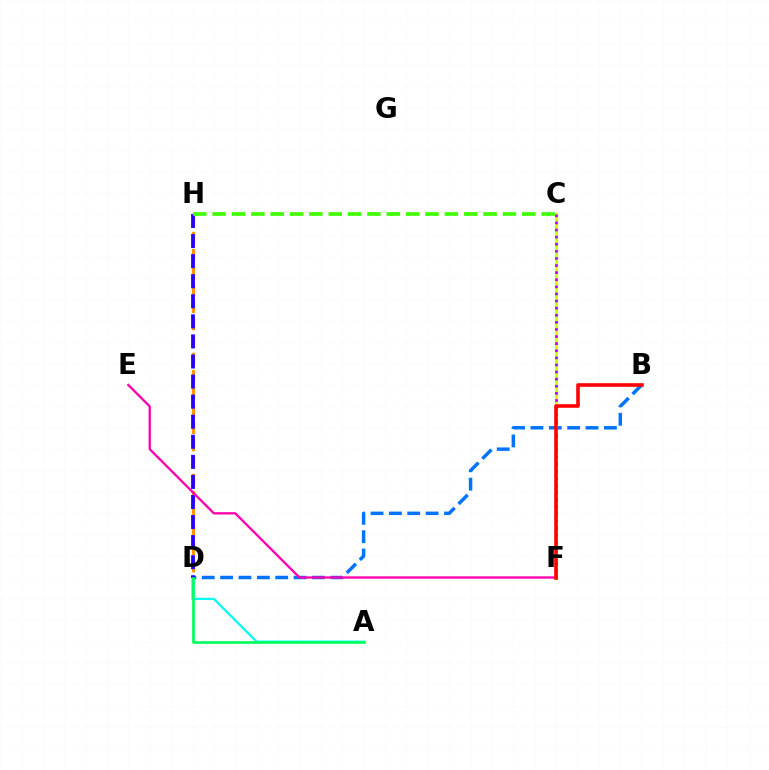{('B', 'D'): [{'color': '#0074ff', 'line_style': 'dashed', 'thickness': 2.5}], ('C', 'F'): [{'color': '#d1ff00', 'line_style': 'solid', 'thickness': 2.26}, {'color': '#b900ff', 'line_style': 'dotted', 'thickness': 1.93}], ('A', 'D'): [{'color': '#00fff6', 'line_style': 'solid', 'thickness': 1.63}, {'color': '#00ff5c', 'line_style': 'solid', 'thickness': 1.95}], ('D', 'H'): [{'color': '#ff9400', 'line_style': 'dashed', 'thickness': 2.35}, {'color': '#2500ff', 'line_style': 'dashed', 'thickness': 2.73}], ('E', 'F'): [{'color': '#ff00ac', 'line_style': 'solid', 'thickness': 1.67}], ('C', 'H'): [{'color': '#3dff00', 'line_style': 'dashed', 'thickness': 2.63}], ('B', 'F'): [{'color': '#ff0000', 'line_style': 'solid', 'thickness': 2.58}]}